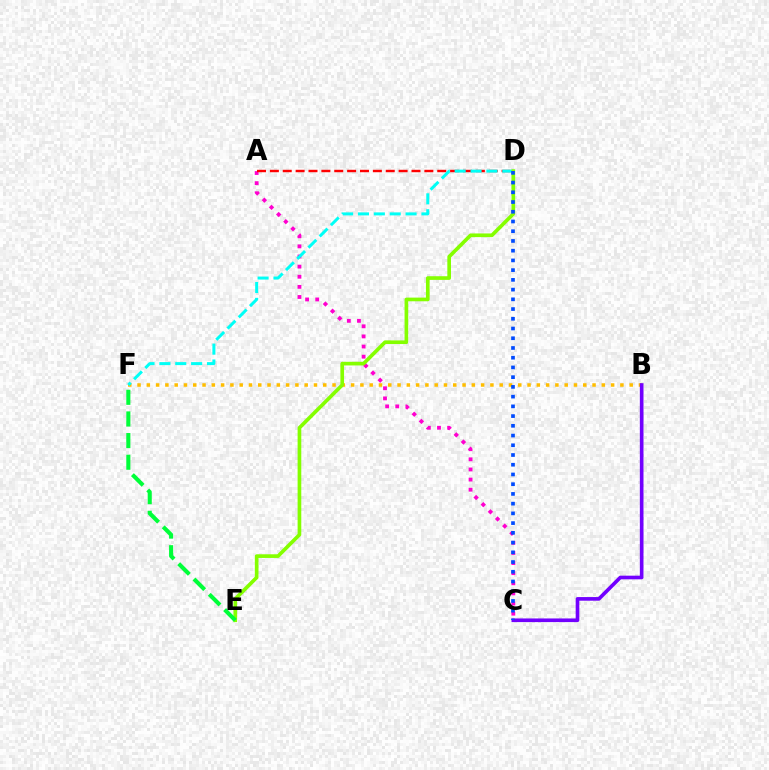{('A', 'C'): [{'color': '#ff00cf', 'line_style': 'dotted', 'thickness': 2.75}], ('B', 'F'): [{'color': '#ffbd00', 'line_style': 'dotted', 'thickness': 2.52}], ('A', 'D'): [{'color': '#ff0000', 'line_style': 'dashed', 'thickness': 1.75}], ('D', 'F'): [{'color': '#00fff6', 'line_style': 'dashed', 'thickness': 2.16}], ('D', 'E'): [{'color': '#84ff00', 'line_style': 'solid', 'thickness': 2.64}], ('B', 'C'): [{'color': '#7200ff', 'line_style': 'solid', 'thickness': 2.63}], ('C', 'D'): [{'color': '#004bff', 'line_style': 'dotted', 'thickness': 2.64}], ('E', 'F'): [{'color': '#00ff39', 'line_style': 'dashed', 'thickness': 2.94}]}